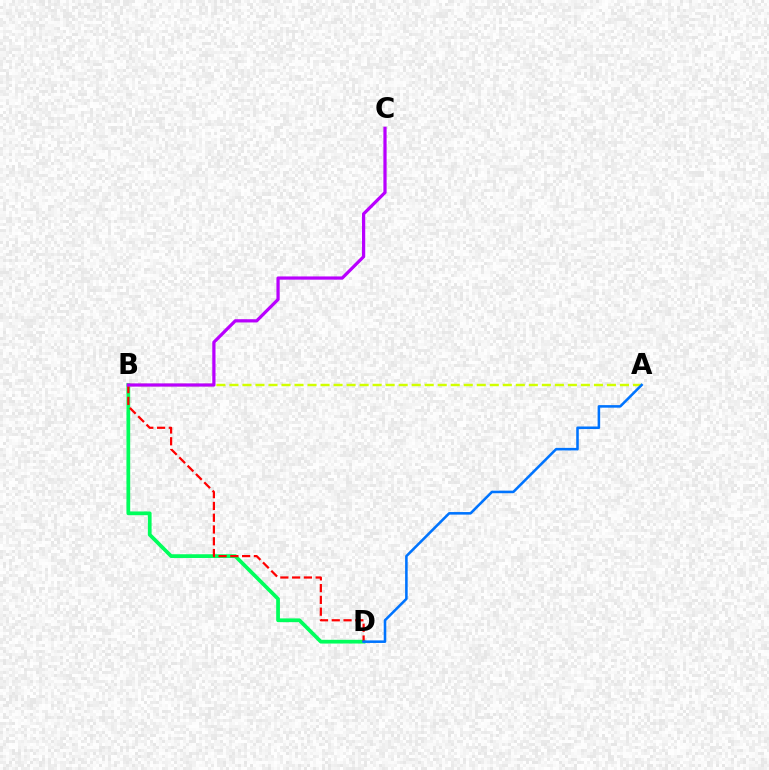{('B', 'D'): [{'color': '#00ff5c', 'line_style': 'solid', 'thickness': 2.69}, {'color': '#ff0000', 'line_style': 'dashed', 'thickness': 1.6}], ('A', 'B'): [{'color': '#d1ff00', 'line_style': 'dashed', 'thickness': 1.77}], ('A', 'D'): [{'color': '#0074ff', 'line_style': 'solid', 'thickness': 1.84}], ('B', 'C'): [{'color': '#b900ff', 'line_style': 'solid', 'thickness': 2.32}]}